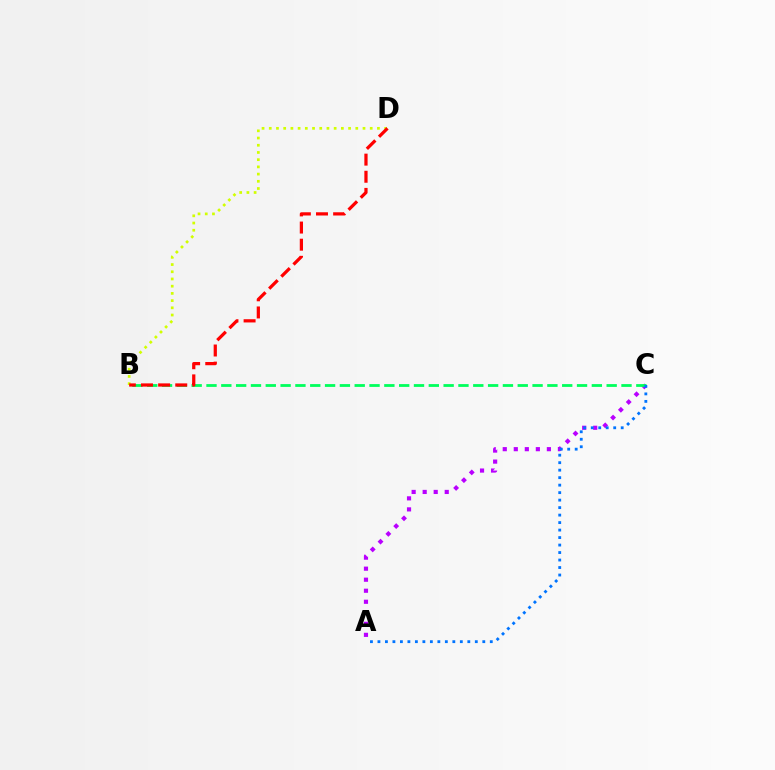{('A', 'C'): [{'color': '#b900ff', 'line_style': 'dotted', 'thickness': 3.0}, {'color': '#0074ff', 'line_style': 'dotted', 'thickness': 2.04}], ('B', 'C'): [{'color': '#00ff5c', 'line_style': 'dashed', 'thickness': 2.01}], ('B', 'D'): [{'color': '#d1ff00', 'line_style': 'dotted', 'thickness': 1.96}, {'color': '#ff0000', 'line_style': 'dashed', 'thickness': 2.33}]}